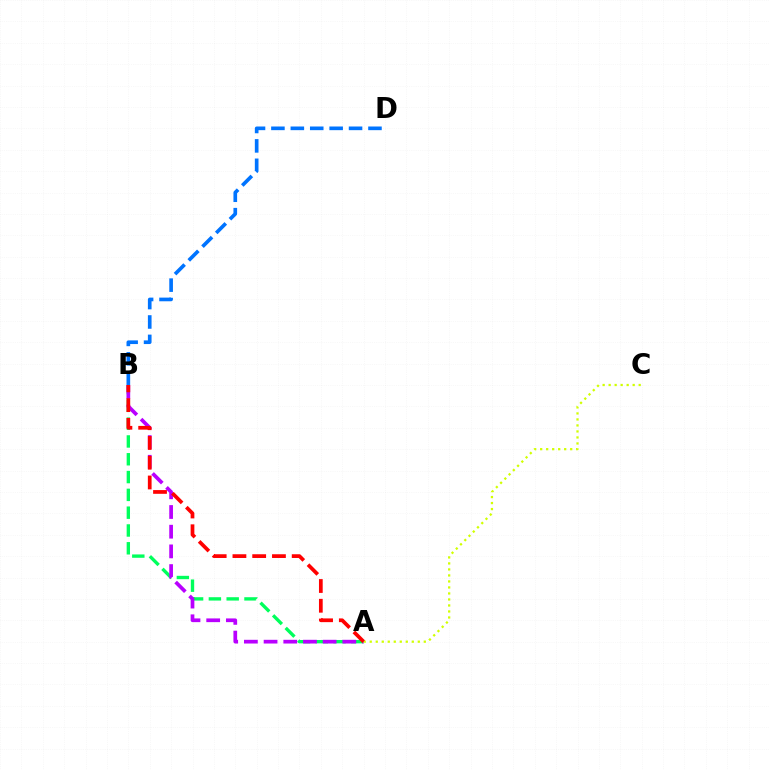{('A', 'B'): [{'color': '#00ff5c', 'line_style': 'dashed', 'thickness': 2.42}, {'color': '#b900ff', 'line_style': 'dashed', 'thickness': 2.68}, {'color': '#ff0000', 'line_style': 'dashed', 'thickness': 2.68}], ('A', 'C'): [{'color': '#d1ff00', 'line_style': 'dotted', 'thickness': 1.63}], ('B', 'D'): [{'color': '#0074ff', 'line_style': 'dashed', 'thickness': 2.64}]}